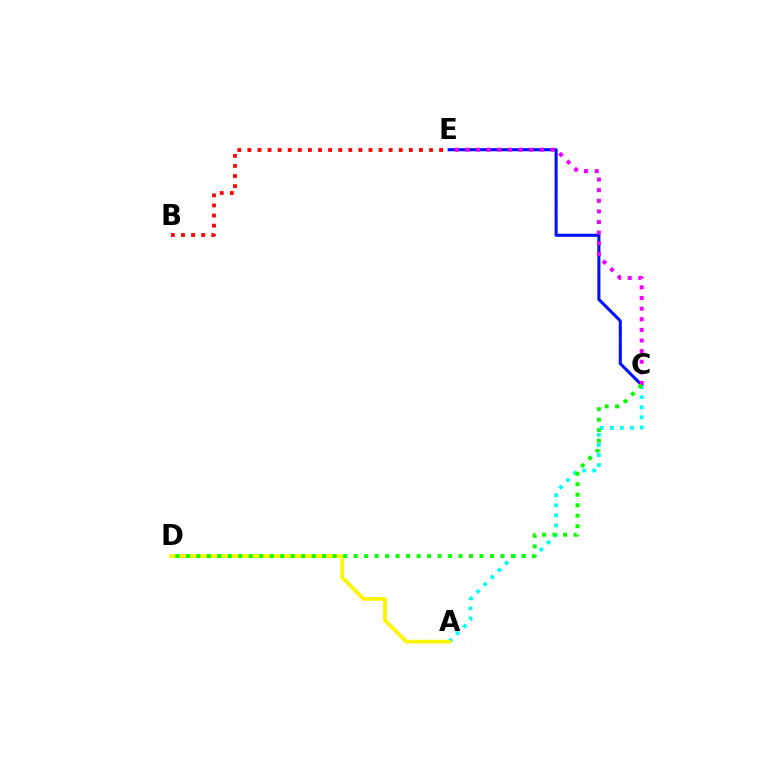{('C', 'E'): [{'color': '#0010ff', 'line_style': 'solid', 'thickness': 2.21}, {'color': '#ee00ff', 'line_style': 'dotted', 'thickness': 2.89}], ('A', 'C'): [{'color': '#00fff6', 'line_style': 'dotted', 'thickness': 2.73}], ('A', 'D'): [{'color': '#fcf500', 'line_style': 'solid', 'thickness': 2.7}], ('B', 'E'): [{'color': '#ff0000', 'line_style': 'dotted', 'thickness': 2.74}], ('C', 'D'): [{'color': '#08ff00', 'line_style': 'dotted', 'thickness': 2.85}]}